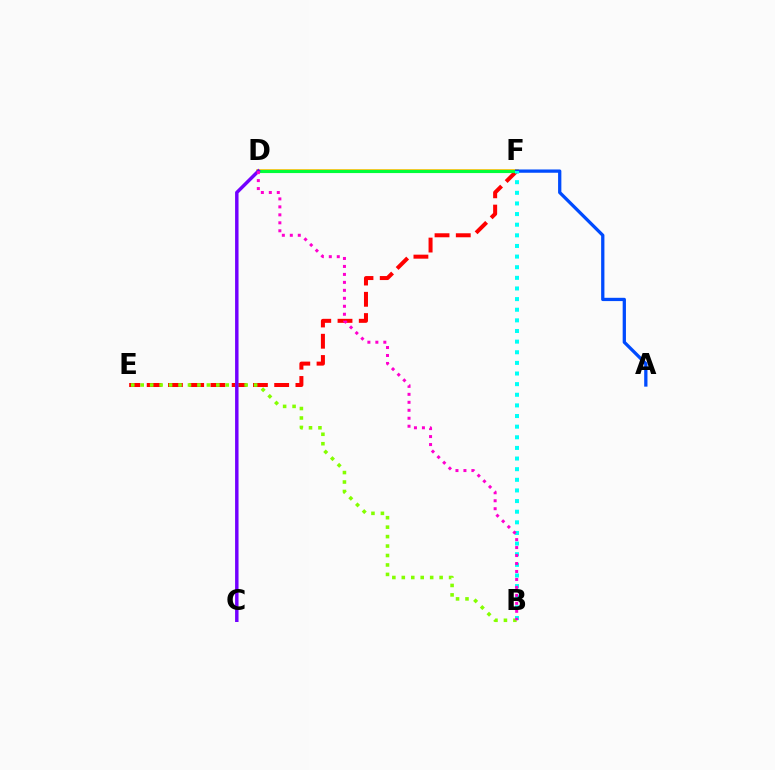{('D', 'F'): [{'color': '#ffbd00', 'line_style': 'solid', 'thickness': 2.61}, {'color': '#00ff39', 'line_style': 'solid', 'thickness': 2.25}], ('E', 'F'): [{'color': '#ff0000', 'line_style': 'dashed', 'thickness': 2.89}], ('B', 'E'): [{'color': '#84ff00', 'line_style': 'dotted', 'thickness': 2.57}], ('A', 'F'): [{'color': '#004bff', 'line_style': 'solid', 'thickness': 2.36}], ('B', 'F'): [{'color': '#00fff6', 'line_style': 'dotted', 'thickness': 2.89}], ('C', 'D'): [{'color': '#7200ff', 'line_style': 'solid', 'thickness': 2.48}], ('B', 'D'): [{'color': '#ff00cf', 'line_style': 'dotted', 'thickness': 2.17}]}